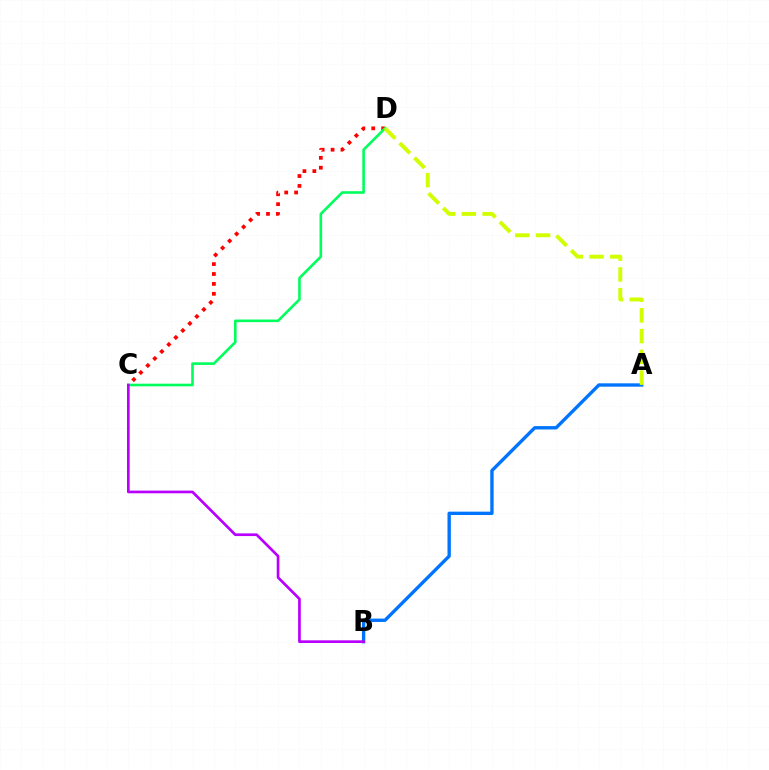{('A', 'B'): [{'color': '#0074ff', 'line_style': 'solid', 'thickness': 2.42}], ('C', 'D'): [{'color': '#ff0000', 'line_style': 'dotted', 'thickness': 2.69}, {'color': '#00ff5c', 'line_style': 'solid', 'thickness': 1.88}], ('A', 'D'): [{'color': '#d1ff00', 'line_style': 'dashed', 'thickness': 2.82}], ('B', 'C'): [{'color': '#b900ff', 'line_style': 'solid', 'thickness': 1.93}]}